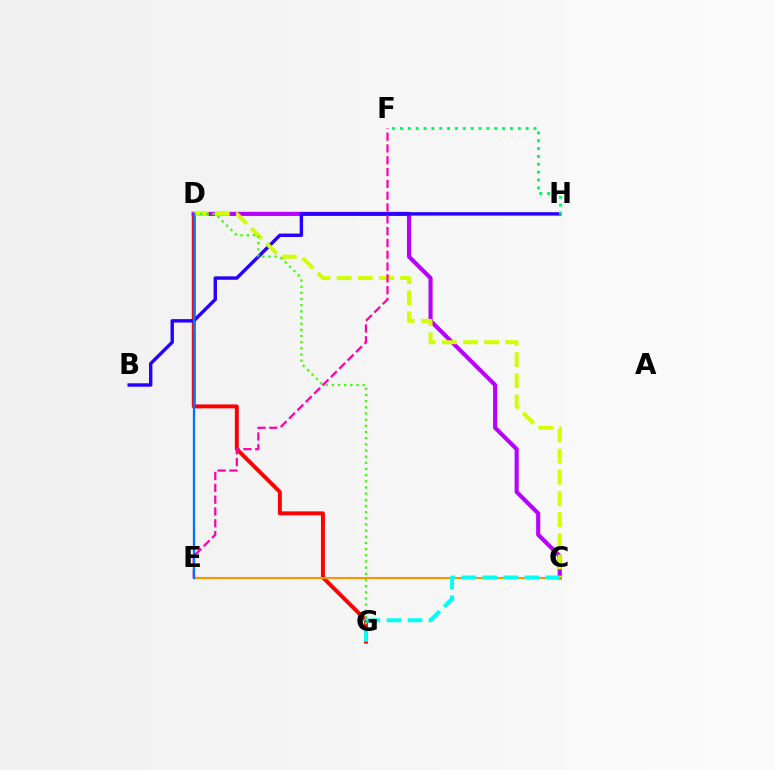{('D', 'G'): [{'color': '#ff0000', 'line_style': 'solid', 'thickness': 2.83}, {'color': '#3dff00', 'line_style': 'dotted', 'thickness': 1.68}], ('C', 'D'): [{'color': '#b900ff', 'line_style': 'solid', 'thickness': 2.96}, {'color': '#d1ff00', 'line_style': 'dashed', 'thickness': 2.88}], ('B', 'H'): [{'color': '#2500ff', 'line_style': 'solid', 'thickness': 2.45}], ('F', 'H'): [{'color': '#00ff5c', 'line_style': 'dotted', 'thickness': 2.13}], ('C', 'E'): [{'color': '#ff9400', 'line_style': 'solid', 'thickness': 1.51}], ('E', 'F'): [{'color': '#ff00ac', 'line_style': 'dashed', 'thickness': 1.6}], ('C', 'G'): [{'color': '#00fff6', 'line_style': 'dashed', 'thickness': 2.86}], ('D', 'E'): [{'color': '#0074ff', 'line_style': 'solid', 'thickness': 1.65}]}